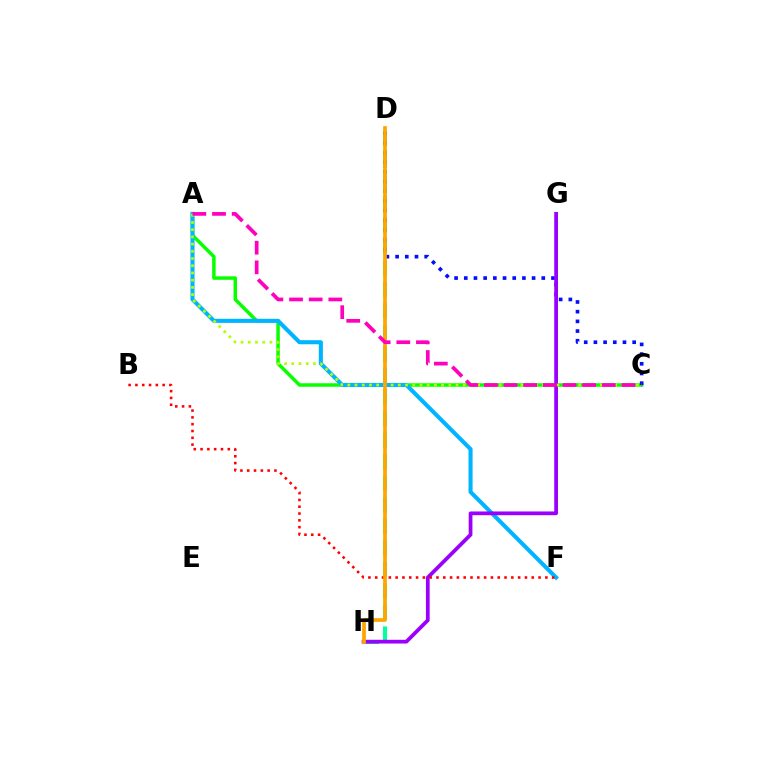{('A', 'C'): [{'color': '#08ff00', 'line_style': 'solid', 'thickness': 2.51}, {'color': '#b3ff00', 'line_style': 'dotted', 'thickness': 1.96}, {'color': '#ff00bd', 'line_style': 'dashed', 'thickness': 2.67}], ('A', 'F'): [{'color': '#00b5ff', 'line_style': 'solid', 'thickness': 2.94}], ('D', 'H'): [{'color': '#00ff9d', 'line_style': 'dashed', 'thickness': 2.92}, {'color': '#ffa500', 'line_style': 'solid', 'thickness': 2.67}], ('C', 'D'): [{'color': '#0010ff', 'line_style': 'dotted', 'thickness': 2.63}], ('G', 'H'): [{'color': '#9b00ff', 'line_style': 'solid', 'thickness': 2.7}], ('B', 'F'): [{'color': '#ff0000', 'line_style': 'dotted', 'thickness': 1.85}]}